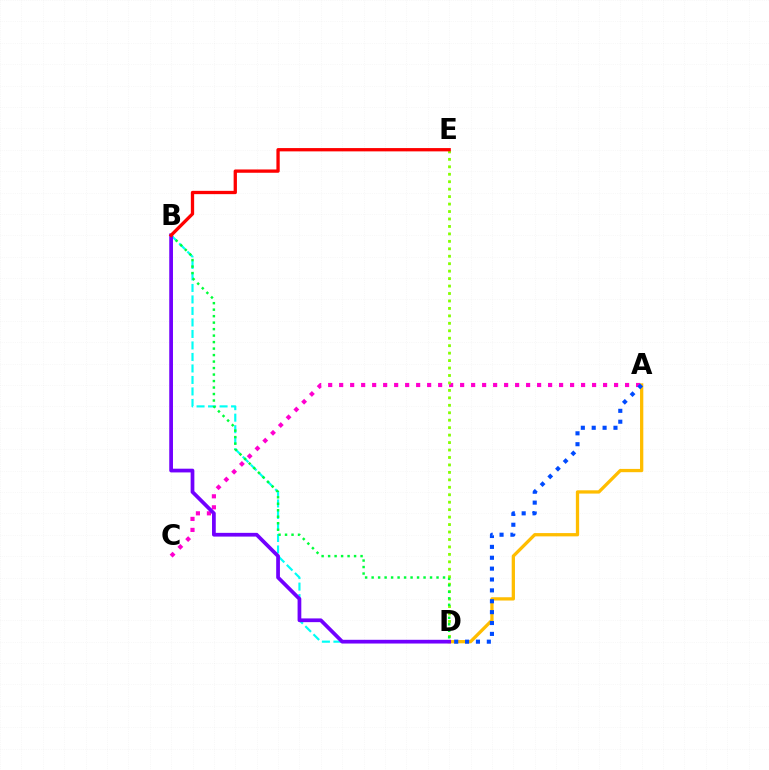{('A', 'C'): [{'color': '#ff00cf', 'line_style': 'dotted', 'thickness': 2.99}], ('B', 'D'): [{'color': '#00fff6', 'line_style': 'dashed', 'thickness': 1.56}, {'color': '#00ff39', 'line_style': 'dotted', 'thickness': 1.76}, {'color': '#7200ff', 'line_style': 'solid', 'thickness': 2.69}], ('A', 'D'): [{'color': '#ffbd00', 'line_style': 'solid', 'thickness': 2.36}, {'color': '#004bff', 'line_style': 'dotted', 'thickness': 2.96}], ('D', 'E'): [{'color': '#84ff00', 'line_style': 'dotted', 'thickness': 2.03}], ('B', 'E'): [{'color': '#ff0000', 'line_style': 'solid', 'thickness': 2.38}]}